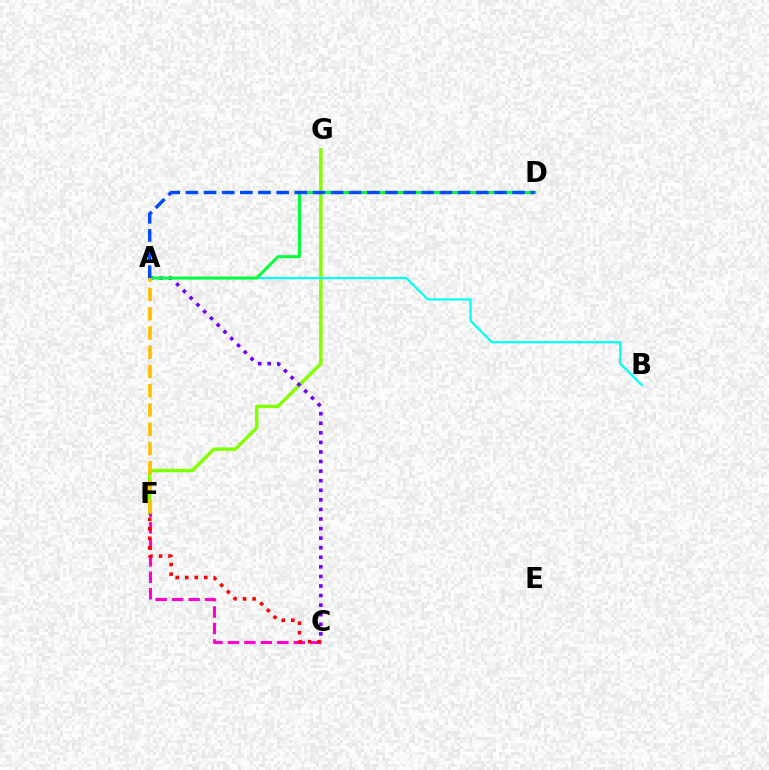{('F', 'G'): [{'color': '#84ff00', 'line_style': 'solid', 'thickness': 2.5}], ('C', 'F'): [{'color': '#ff00cf', 'line_style': 'dashed', 'thickness': 2.24}, {'color': '#ff0000', 'line_style': 'dotted', 'thickness': 2.59}], ('A', 'C'): [{'color': '#7200ff', 'line_style': 'dotted', 'thickness': 2.6}], ('A', 'B'): [{'color': '#00fff6', 'line_style': 'solid', 'thickness': 1.6}], ('A', 'D'): [{'color': '#00ff39', 'line_style': 'solid', 'thickness': 2.15}, {'color': '#004bff', 'line_style': 'dashed', 'thickness': 2.47}], ('A', 'F'): [{'color': '#ffbd00', 'line_style': 'dashed', 'thickness': 2.62}]}